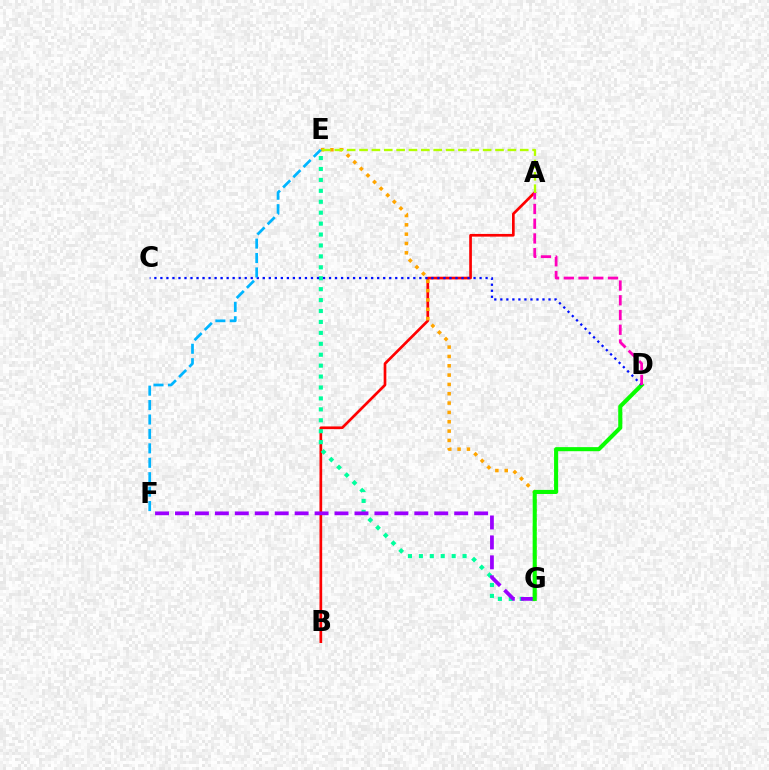{('A', 'B'): [{'color': '#ff0000', 'line_style': 'solid', 'thickness': 1.93}], ('E', 'G'): [{'color': '#00ff9d', 'line_style': 'dotted', 'thickness': 2.97}, {'color': '#ffa500', 'line_style': 'dotted', 'thickness': 2.54}], ('F', 'G'): [{'color': '#9b00ff', 'line_style': 'dashed', 'thickness': 2.71}], ('D', 'G'): [{'color': '#08ff00', 'line_style': 'solid', 'thickness': 2.94}], ('C', 'D'): [{'color': '#0010ff', 'line_style': 'dotted', 'thickness': 1.64}], ('E', 'F'): [{'color': '#00b5ff', 'line_style': 'dashed', 'thickness': 1.96}], ('A', 'D'): [{'color': '#ff00bd', 'line_style': 'dashed', 'thickness': 2.0}], ('A', 'E'): [{'color': '#b3ff00', 'line_style': 'dashed', 'thickness': 1.68}]}